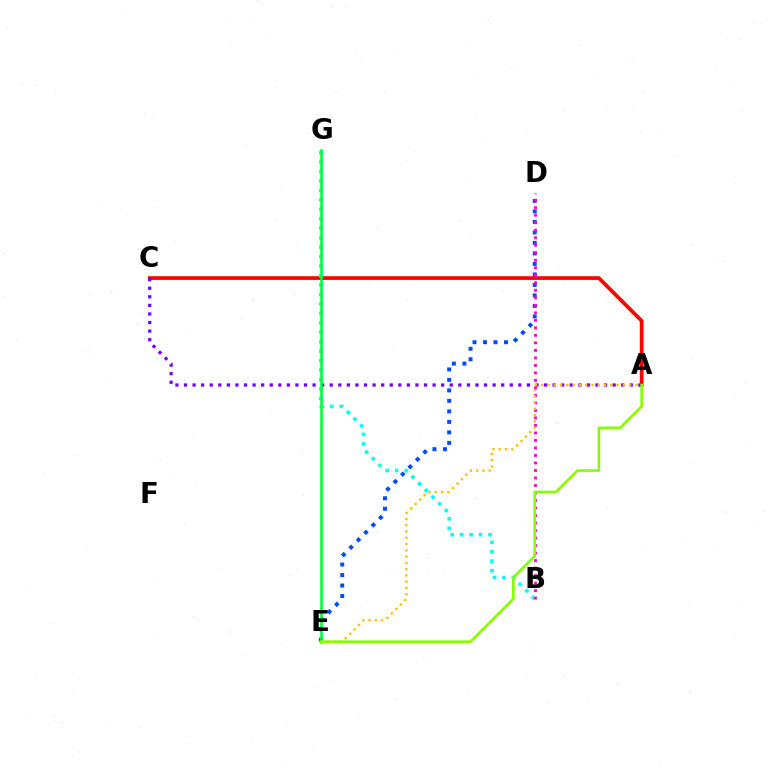{('A', 'C'): [{'color': '#ff0000', 'line_style': 'solid', 'thickness': 2.68}, {'color': '#7200ff', 'line_style': 'dotted', 'thickness': 2.33}], ('D', 'E'): [{'color': '#004bff', 'line_style': 'dotted', 'thickness': 2.85}], ('B', 'G'): [{'color': '#00fff6', 'line_style': 'dotted', 'thickness': 2.57}], ('E', 'G'): [{'color': '#00ff39', 'line_style': 'solid', 'thickness': 1.87}], ('B', 'D'): [{'color': '#ff00cf', 'line_style': 'dotted', 'thickness': 2.04}], ('A', 'E'): [{'color': '#ffbd00', 'line_style': 'dotted', 'thickness': 1.71}, {'color': '#84ff00', 'line_style': 'solid', 'thickness': 1.89}]}